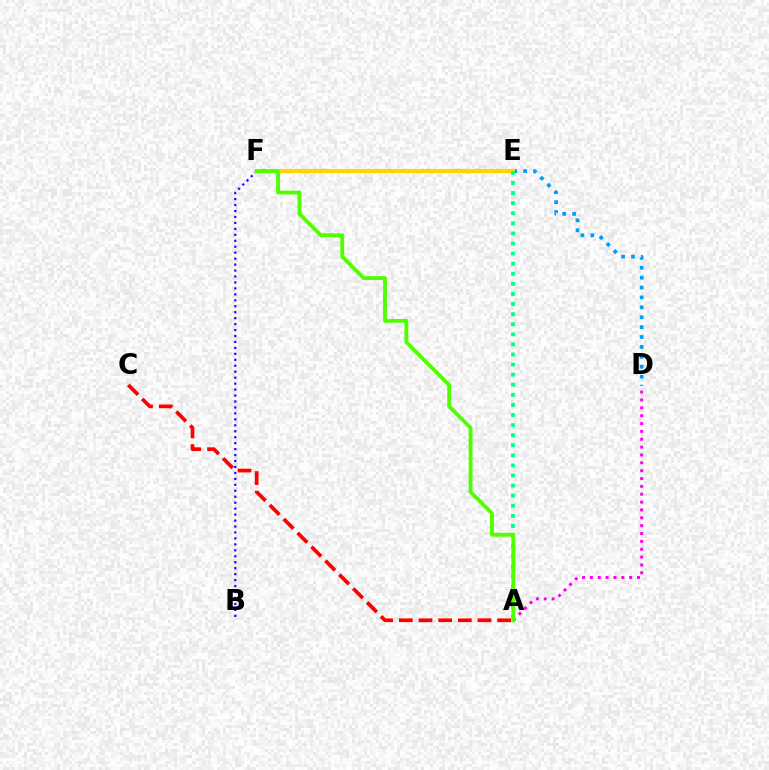{('B', 'F'): [{'color': '#3700ff', 'line_style': 'dotted', 'thickness': 1.62}], ('D', 'E'): [{'color': '#009eff', 'line_style': 'dotted', 'thickness': 2.69}], ('A', 'D'): [{'color': '#ff00ed', 'line_style': 'dotted', 'thickness': 2.13}], ('E', 'F'): [{'color': '#ffd500', 'line_style': 'solid', 'thickness': 2.99}], ('A', 'C'): [{'color': '#ff0000', 'line_style': 'dashed', 'thickness': 2.67}], ('A', 'E'): [{'color': '#00ff86', 'line_style': 'dotted', 'thickness': 2.74}], ('A', 'F'): [{'color': '#4fff00', 'line_style': 'solid', 'thickness': 2.76}]}